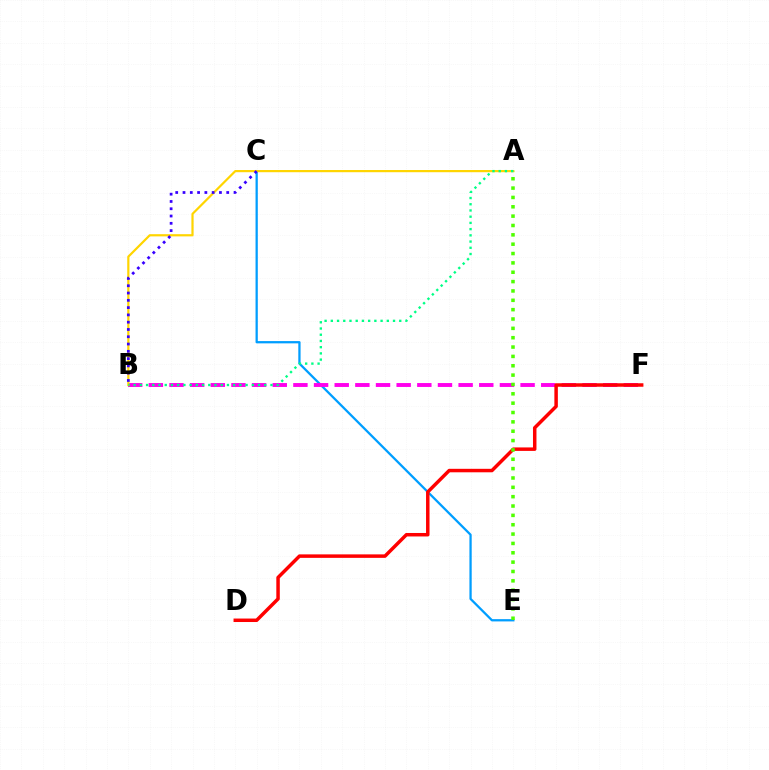{('C', 'E'): [{'color': '#009eff', 'line_style': 'solid', 'thickness': 1.63}], ('B', 'F'): [{'color': '#ff00ed', 'line_style': 'dashed', 'thickness': 2.81}], ('A', 'B'): [{'color': '#ffd500', 'line_style': 'solid', 'thickness': 1.59}, {'color': '#00ff86', 'line_style': 'dotted', 'thickness': 1.69}], ('B', 'C'): [{'color': '#3700ff', 'line_style': 'dotted', 'thickness': 1.98}], ('D', 'F'): [{'color': '#ff0000', 'line_style': 'solid', 'thickness': 2.51}], ('A', 'E'): [{'color': '#4fff00', 'line_style': 'dotted', 'thickness': 2.54}]}